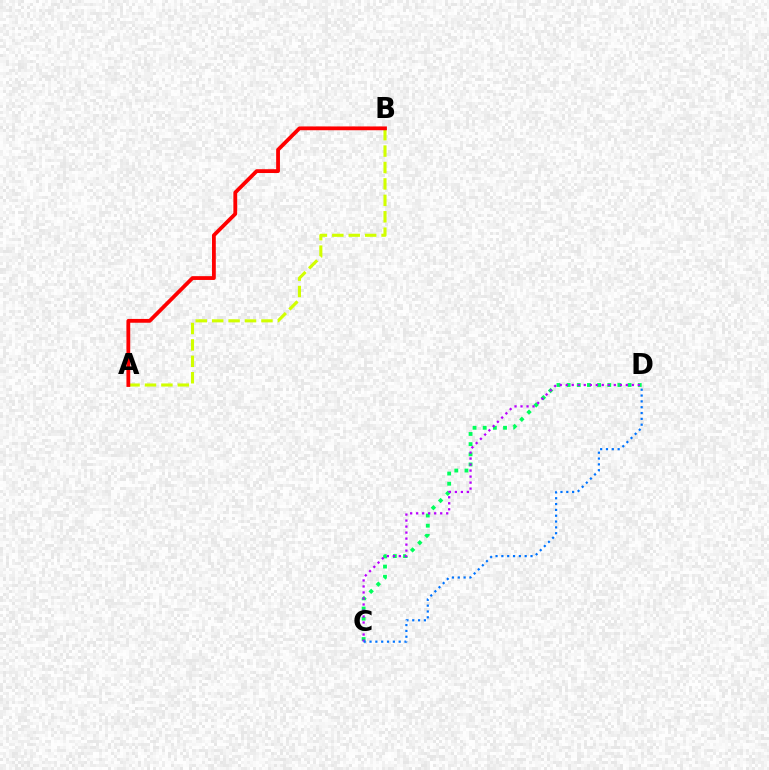{('C', 'D'): [{'color': '#00ff5c', 'line_style': 'dotted', 'thickness': 2.76}, {'color': '#b900ff', 'line_style': 'dotted', 'thickness': 1.63}, {'color': '#0074ff', 'line_style': 'dotted', 'thickness': 1.58}], ('A', 'B'): [{'color': '#d1ff00', 'line_style': 'dashed', 'thickness': 2.23}, {'color': '#ff0000', 'line_style': 'solid', 'thickness': 2.74}]}